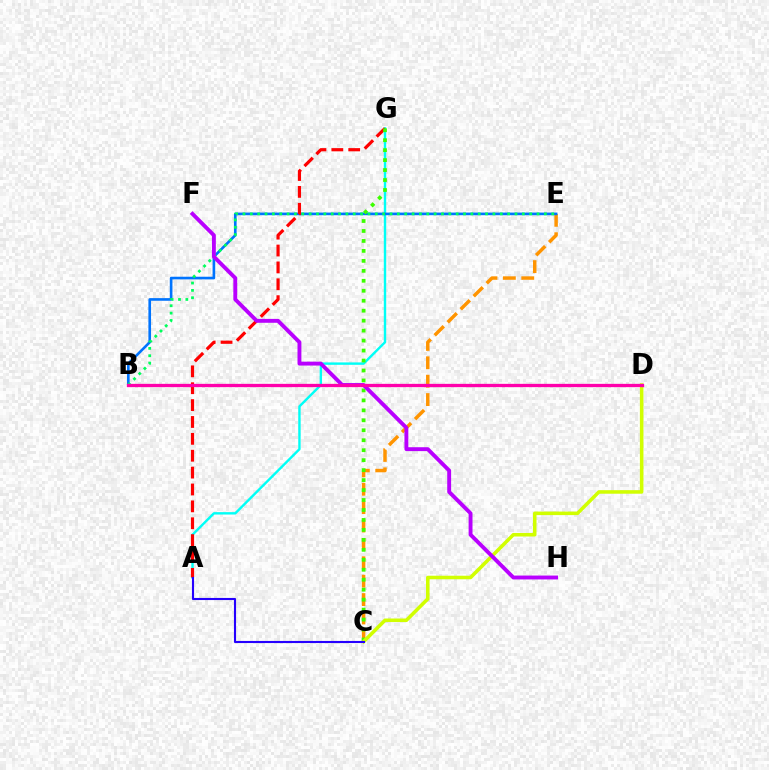{('A', 'G'): [{'color': '#00fff6', 'line_style': 'solid', 'thickness': 1.73}, {'color': '#ff0000', 'line_style': 'dashed', 'thickness': 2.29}], ('C', 'E'): [{'color': '#ff9400', 'line_style': 'dashed', 'thickness': 2.5}], ('B', 'E'): [{'color': '#0074ff', 'line_style': 'solid', 'thickness': 1.9}, {'color': '#00ff5c', 'line_style': 'dotted', 'thickness': 2.0}], ('C', 'G'): [{'color': '#3dff00', 'line_style': 'dotted', 'thickness': 2.71}], ('C', 'D'): [{'color': '#d1ff00', 'line_style': 'solid', 'thickness': 2.55}], ('A', 'C'): [{'color': '#2500ff', 'line_style': 'solid', 'thickness': 1.52}], ('F', 'H'): [{'color': '#b900ff', 'line_style': 'solid', 'thickness': 2.8}], ('B', 'D'): [{'color': '#ff00ac', 'line_style': 'solid', 'thickness': 2.38}]}